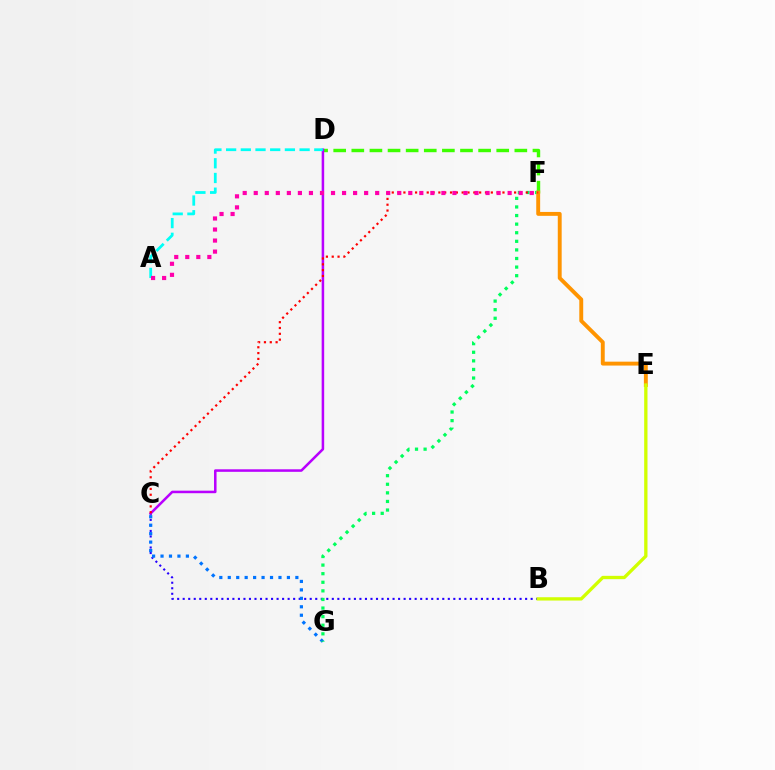{('B', 'C'): [{'color': '#2500ff', 'line_style': 'dotted', 'thickness': 1.5}], ('C', 'G'): [{'color': '#0074ff', 'line_style': 'dotted', 'thickness': 2.3}], ('D', 'F'): [{'color': '#3dff00', 'line_style': 'dashed', 'thickness': 2.46}], ('C', 'D'): [{'color': '#b900ff', 'line_style': 'solid', 'thickness': 1.82}], ('F', 'G'): [{'color': '#00ff5c', 'line_style': 'dotted', 'thickness': 2.33}], ('A', 'D'): [{'color': '#00fff6', 'line_style': 'dashed', 'thickness': 2.0}], ('E', 'F'): [{'color': '#ff9400', 'line_style': 'solid', 'thickness': 2.81}], ('B', 'E'): [{'color': '#d1ff00', 'line_style': 'solid', 'thickness': 2.38}], ('C', 'F'): [{'color': '#ff0000', 'line_style': 'dotted', 'thickness': 1.58}], ('A', 'F'): [{'color': '#ff00ac', 'line_style': 'dotted', 'thickness': 3.0}]}